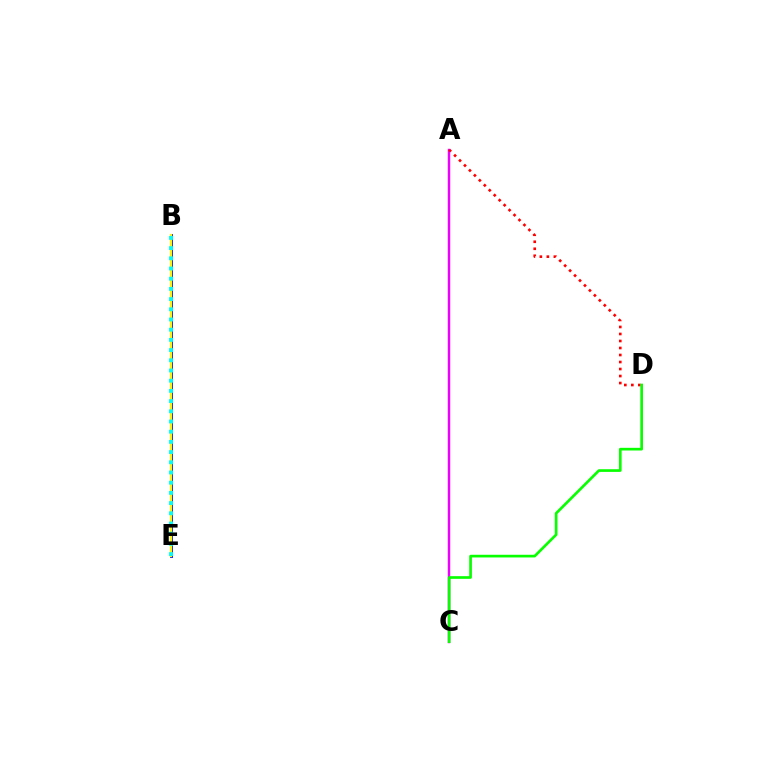{('B', 'E'): [{'color': '#0010ff', 'line_style': 'solid', 'thickness': 2.06}, {'color': '#fcf500', 'line_style': 'solid', 'thickness': 1.59}, {'color': '#00fff6', 'line_style': 'dotted', 'thickness': 2.77}], ('A', 'C'): [{'color': '#ee00ff', 'line_style': 'solid', 'thickness': 1.76}], ('A', 'D'): [{'color': '#ff0000', 'line_style': 'dotted', 'thickness': 1.9}], ('C', 'D'): [{'color': '#08ff00', 'line_style': 'solid', 'thickness': 1.92}]}